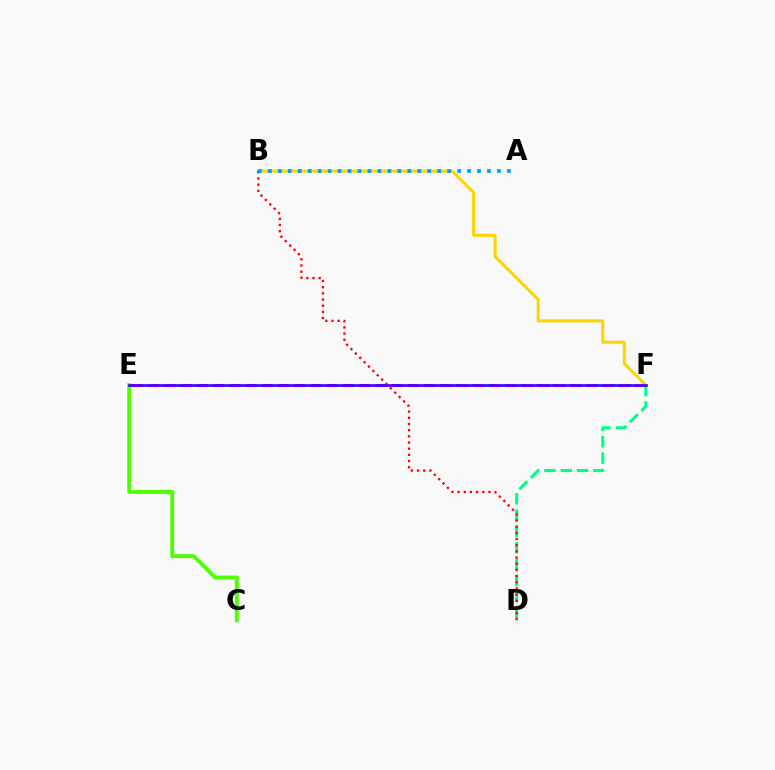{('C', 'E'): [{'color': '#4fff00', 'line_style': 'solid', 'thickness': 2.79}], ('E', 'F'): [{'color': '#ff00ed', 'line_style': 'dashed', 'thickness': 2.21}, {'color': '#3700ff', 'line_style': 'solid', 'thickness': 1.88}], ('D', 'F'): [{'color': '#00ff86', 'line_style': 'dashed', 'thickness': 2.22}], ('B', 'F'): [{'color': '#ffd500', 'line_style': 'solid', 'thickness': 2.16}], ('B', 'D'): [{'color': '#ff0000', 'line_style': 'dotted', 'thickness': 1.68}], ('A', 'B'): [{'color': '#009eff', 'line_style': 'dotted', 'thickness': 2.71}]}